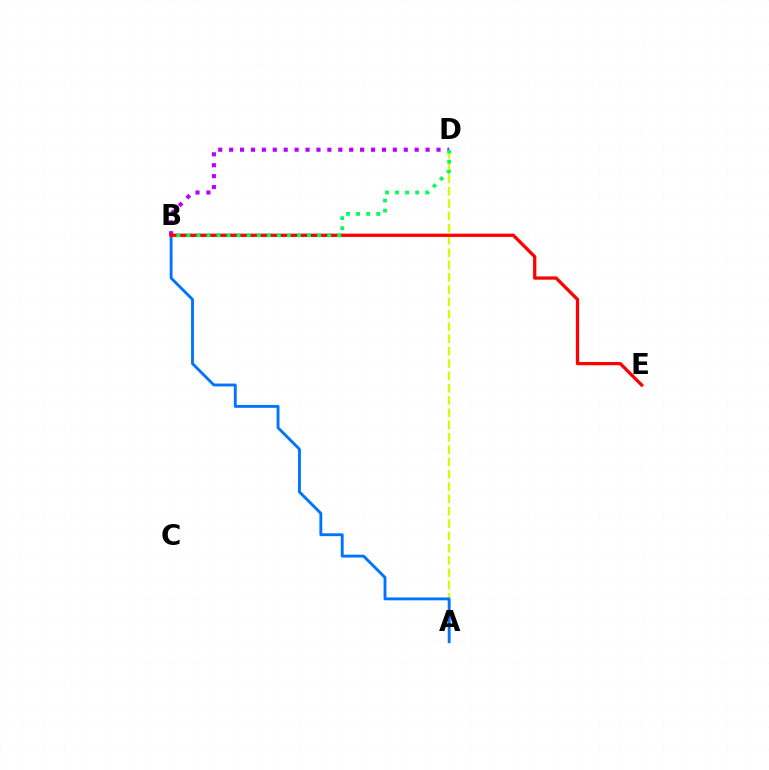{('A', 'D'): [{'color': '#d1ff00', 'line_style': 'dashed', 'thickness': 1.67}], ('A', 'B'): [{'color': '#0074ff', 'line_style': 'solid', 'thickness': 2.07}], ('B', 'D'): [{'color': '#b900ff', 'line_style': 'dotted', 'thickness': 2.97}, {'color': '#00ff5c', 'line_style': 'dotted', 'thickness': 2.73}], ('B', 'E'): [{'color': '#ff0000', 'line_style': 'solid', 'thickness': 2.36}]}